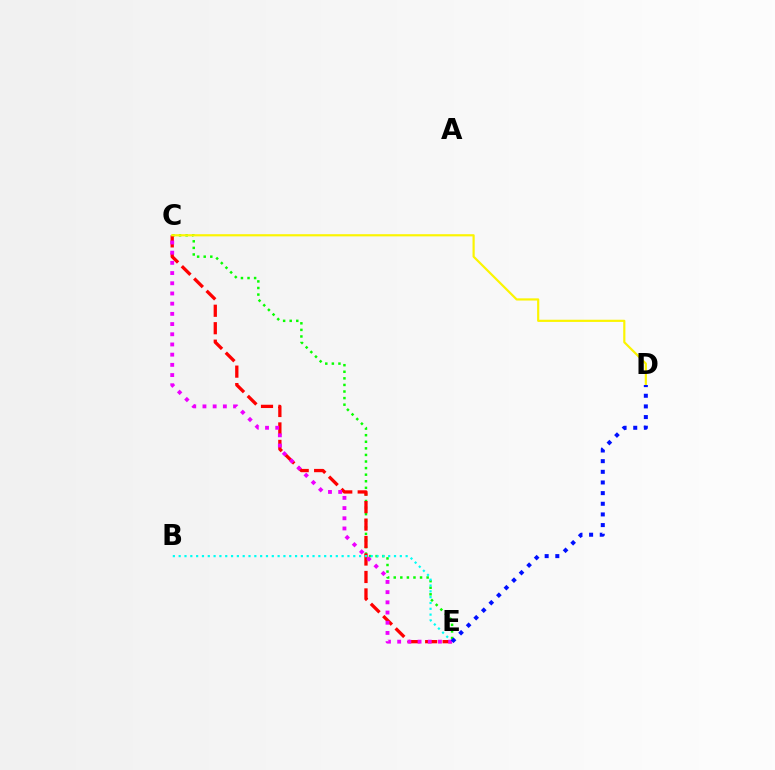{('C', 'E'): [{'color': '#08ff00', 'line_style': 'dotted', 'thickness': 1.79}, {'color': '#ff0000', 'line_style': 'dashed', 'thickness': 2.37}, {'color': '#ee00ff', 'line_style': 'dotted', 'thickness': 2.77}], ('B', 'E'): [{'color': '#00fff6', 'line_style': 'dotted', 'thickness': 1.58}], ('C', 'D'): [{'color': '#fcf500', 'line_style': 'solid', 'thickness': 1.57}], ('D', 'E'): [{'color': '#0010ff', 'line_style': 'dotted', 'thickness': 2.89}]}